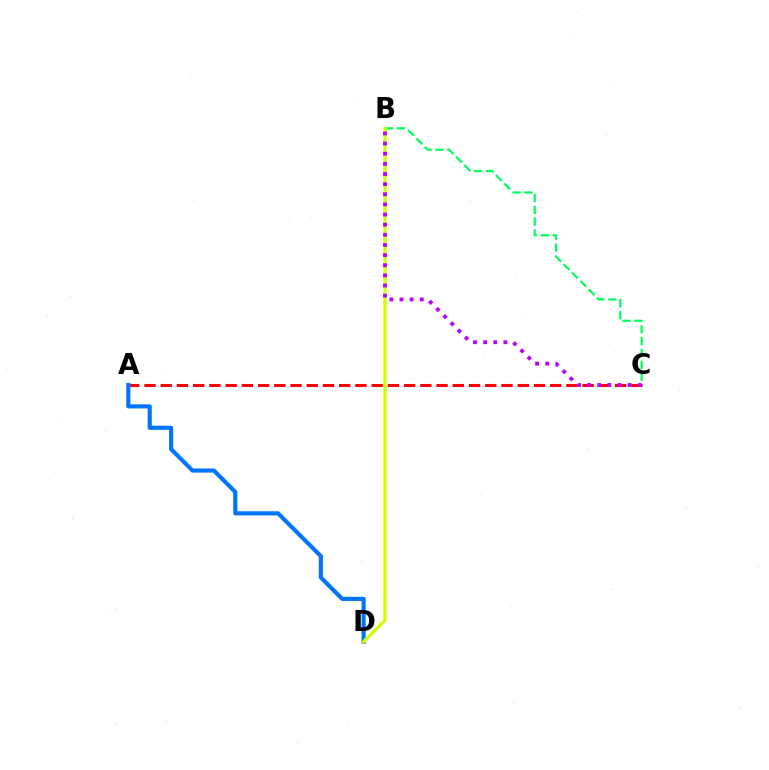{('B', 'C'): [{'color': '#00ff5c', 'line_style': 'dashed', 'thickness': 1.61}, {'color': '#b900ff', 'line_style': 'dotted', 'thickness': 2.75}], ('A', 'C'): [{'color': '#ff0000', 'line_style': 'dashed', 'thickness': 2.2}], ('A', 'D'): [{'color': '#0074ff', 'line_style': 'solid', 'thickness': 2.97}], ('B', 'D'): [{'color': '#d1ff00', 'line_style': 'solid', 'thickness': 2.34}]}